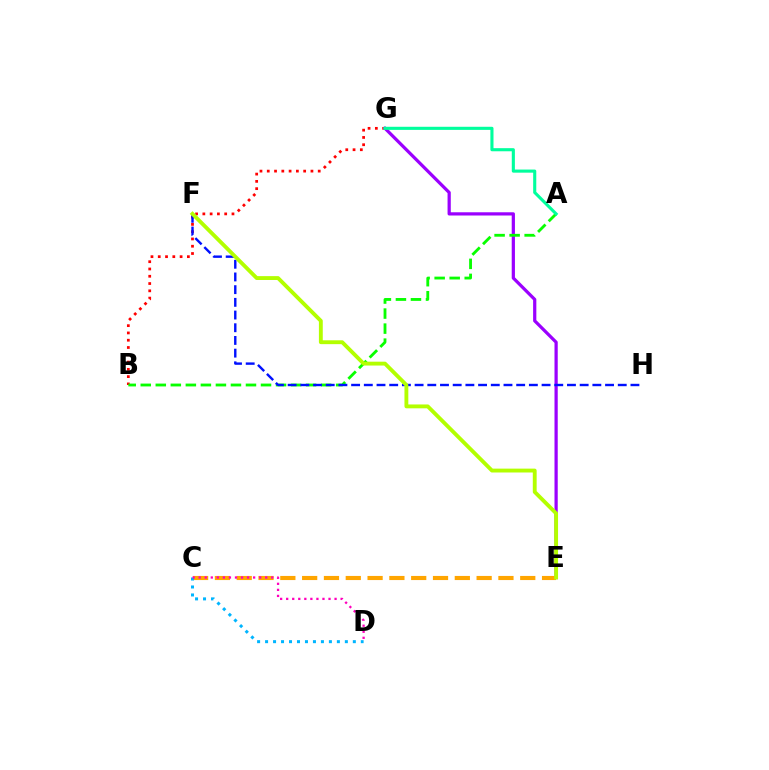{('B', 'G'): [{'color': '#ff0000', 'line_style': 'dotted', 'thickness': 1.98}], ('E', 'G'): [{'color': '#9b00ff', 'line_style': 'solid', 'thickness': 2.32}], ('C', 'E'): [{'color': '#ffa500', 'line_style': 'dashed', 'thickness': 2.96}], ('A', 'B'): [{'color': '#08ff00', 'line_style': 'dashed', 'thickness': 2.04}], ('F', 'H'): [{'color': '#0010ff', 'line_style': 'dashed', 'thickness': 1.72}], ('E', 'F'): [{'color': '#b3ff00', 'line_style': 'solid', 'thickness': 2.78}], ('C', 'D'): [{'color': '#00b5ff', 'line_style': 'dotted', 'thickness': 2.17}, {'color': '#ff00bd', 'line_style': 'dotted', 'thickness': 1.64}], ('A', 'G'): [{'color': '#00ff9d', 'line_style': 'solid', 'thickness': 2.24}]}